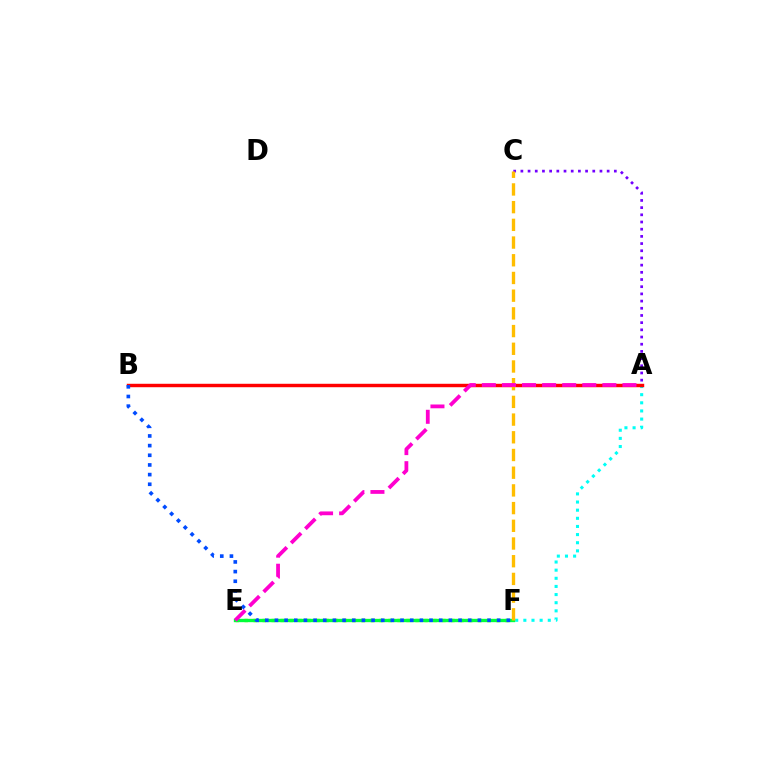{('E', 'F'): [{'color': '#84ff00', 'line_style': 'dotted', 'thickness': 2.44}, {'color': '#00ff39', 'line_style': 'solid', 'thickness': 2.41}], ('A', 'F'): [{'color': '#00fff6', 'line_style': 'dotted', 'thickness': 2.21}], ('A', 'B'): [{'color': '#ff0000', 'line_style': 'solid', 'thickness': 2.47}], ('A', 'C'): [{'color': '#7200ff', 'line_style': 'dotted', 'thickness': 1.95}], ('C', 'F'): [{'color': '#ffbd00', 'line_style': 'dashed', 'thickness': 2.4}], ('A', 'E'): [{'color': '#ff00cf', 'line_style': 'dashed', 'thickness': 2.73}], ('B', 'F'): [{'color': '#004bff', 'line_style': 'dotted', 'thickness': 2.63}]}